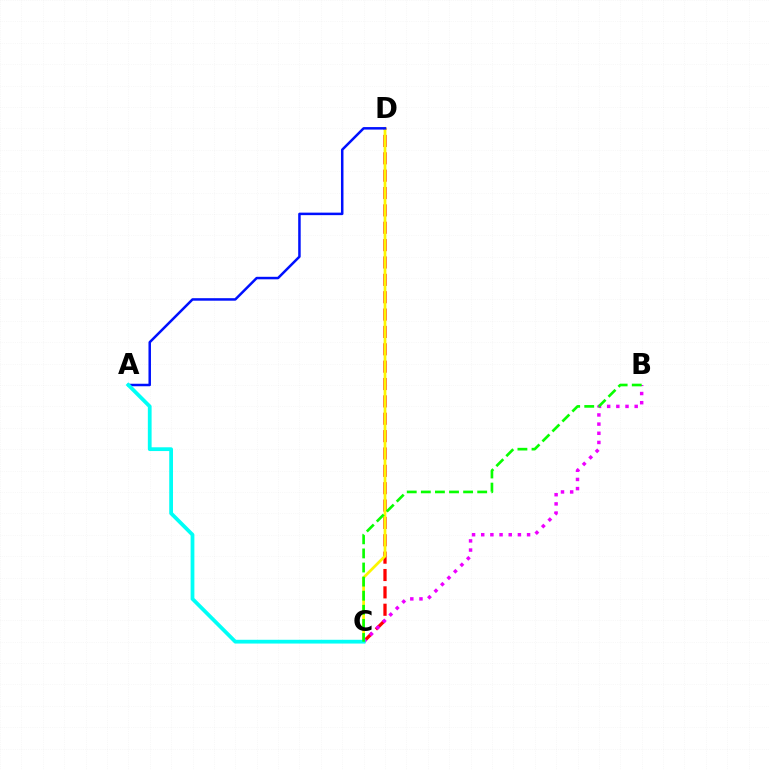{('C', 'D'): [{'color': '#ff0000', 'line_style': 'dashed', 'thickness': 2.36}, {'color': '#fcf500', 'line_style': 'solid', 'thickness': 1.97}], ('A', 'D'): [{'color': '#0010ff', 'line_style': 'solid', 'thickness': 1.8}], ('B', 'C'): [{'color': '#ee00ff', 'line_style': 'dotted', 'thickness': 2.49}, {'color': '#08ff00', 'line_style': 'dashed', 'thickness': 1.91}], ('A', 'C'): [{'color': '#00fff6', 'line_style': 'solid', 'thickness': 2.71}]}